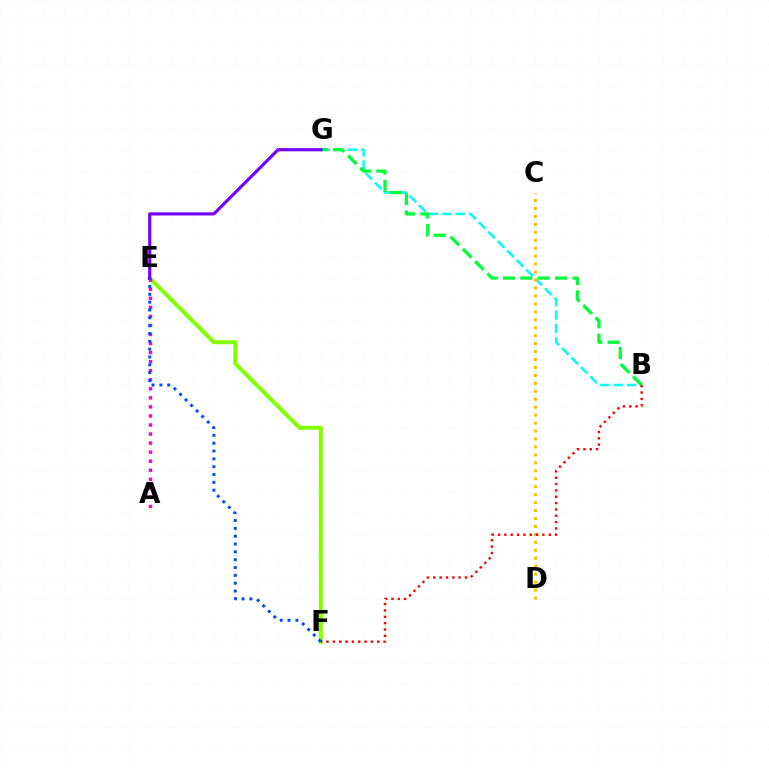{('B', 'G'): [{'color': '#00fff6', 'line_style': 'dashed', 'thickness': 1.82}, {'color': '#00ff39', 'line_style': 'dashed', 'thickness': 2.36}], ('E', 'F'): [{'color': '#84ff00', 'line_style': 'solid', 'thickness': 2.89}, {'color': '#004bff', 'line_style': 'dotted', 'thickness': 2.13}], ('C', 'D'): [{'color': '#ffbd00', 'line_style': 'dotted', 'thickness': 2.16}], ('B', 'F'): [{'color': '#ff0000', 'line_style': 'dotted', 'thickness': 1.72}], ('A', 'E'): [{'color': '#ff00cf', 'line_style': 'dotted', 'thickness': 2.46}], ('E', 'G'): [{'color': '#7200ff', 'line_style': 'solid', 'thickness': 2.27}]}